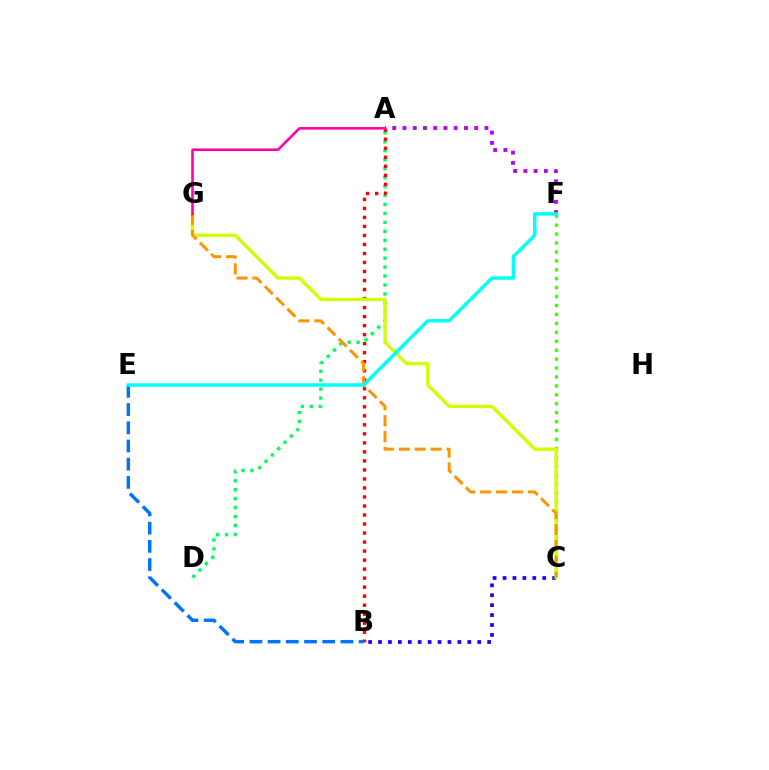{('B', 'C'): [{'color': '#2500ff', 'line_style': 'dotted', 'thickness': 2.7}], ('A', 'D'): [{'color': '#00ff5c', 'line_style': 'dotted', 'thickness': 2.43}], ('C', 'F'): [{'color': '#3dff00', 'line_style': 'dotted', 'thickness': 2.43}], ('A', 'B'): [{'color': '#ff0000', 'line_style': 'dotted', 'thickness': 2.45}], ('A', 'F'): [{'color': '#b900ff', 'line_style': 'dotted', 'thickness': 2.78}], ('C', 'G'): [{'color': '#d1ff00', 'line_style': 'solid', 'thickness': 2.41}, {'color': '#ff9400', 'line_style': 'dashed', 'thickness': 2.16}], ('A', 'G'): [{'color': '#ff00ac', 'line_style': 'solid', 'thickness': 1.86}], ('B', 'E'): [{'color': '#0074ff', 'line_style': 'dashed', 'thickness': 2.47}], ('E', 'F'): [{'color': '#00fff6', 'line_style': 'solid', 'thickness': 2.49}]}